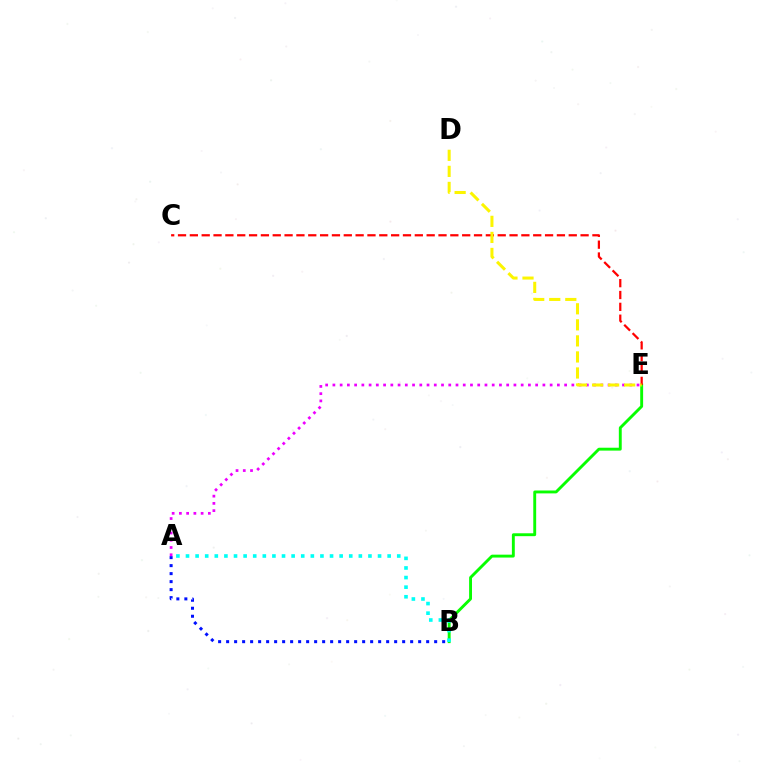{('A', 'B'): [{'color': '#0010ff', 'line_style': 'dotted', 'thickness': 2.17}, {'color': '#00fff6', 'line_style': 'dotted', 'thickness': 2.61}], ('B', 'E'): [{'color': '#08ff00', 'line_style': 'solid', 'thickness': 2.08}], ('C', 'E'): [{'color': '#ff0000', 'line_style': 'dashed', 'thickness': 1.61}], ('A', 'E'): [{'color': '#ee00ff', 'line_style': 'dotted', 'thickness': 1.97}], ('D', 'E'): [{'color': '#fcf500', 'line_style': 'dashed', 'thickness': 2.18}]}